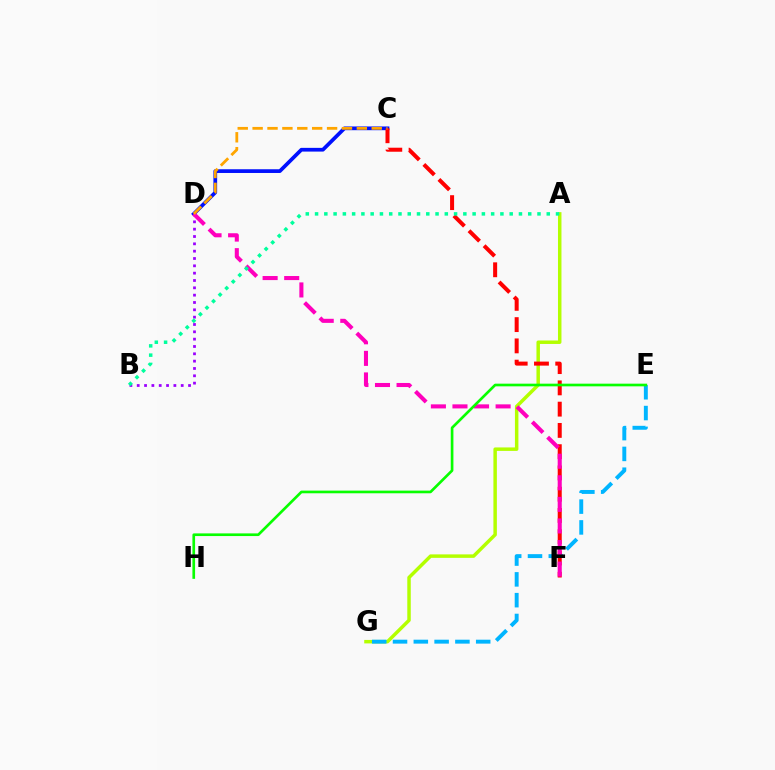{('A', 'G'): [{'color': '#b3ff00', 'line_style': 'solid', 'thickness': 2.5}], ('E', 'G'): [{'color': '#00b5ff', 'line_style': 'dashed', 'thickness': 2.83}], ('B', 'D'): [{'color': '#9b00ff', 'line_style': 'dotted', 'thickness': 1.99}], ('C', 'D'): [{'color': '#0010ff', 'line_style': 'solid', 'thickness': 2.68}, {'color': '#ffa500', 'line_style': 'dashed', 'thickness': 2.02}], ('C', 'F'): [{'color': '#ff0000', 'line_style': 'dashed', 'thickness': 2.89}], ('D', 'F'): [{'color': '#ff00bd', 'line_style': 'dashed', 'thickness': 2.93}], ('E', 'H'): [{'color': '#08ff00', 'line_style': 'solid', 'thickness': 1.92}], ('A', 'B'): [{'color': '#00ff9d', 'line_style': 'dotted', 'thickness': 2.52}]}